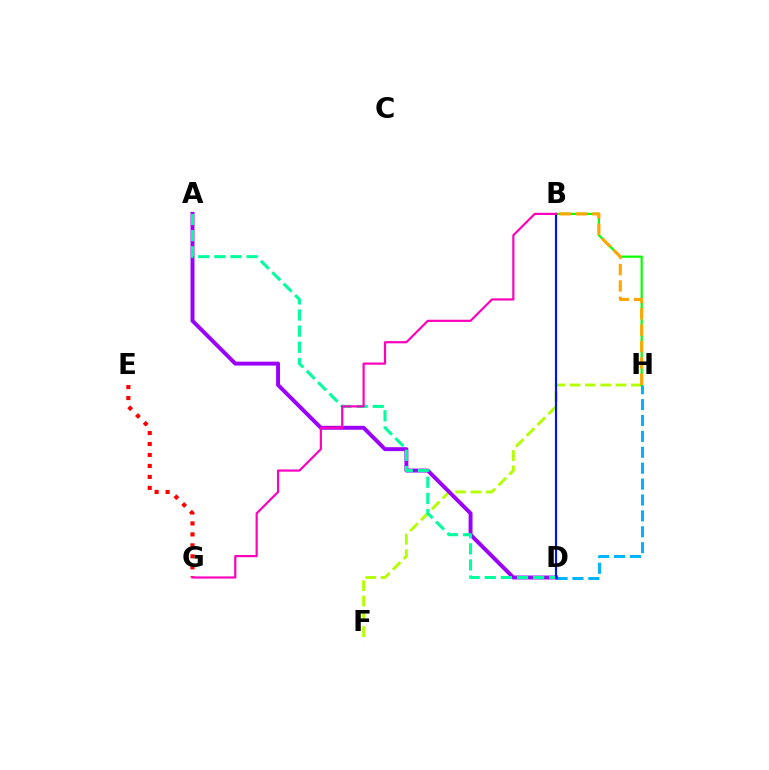{('E', 'G'): [{'color': '#ff0000', 'line_style': 'dotted', 'thickness': 2.98}], ('F', 'H'): [{'color': '#b3ff00', 'line_style': 'dashed', 'thickness': 2.08}], ('B', 'H'): [{'color': '#08ff00', 'line_style': 'solid', 'thickness': 1.59}, {'color': '#ffa500', 'line_style': 'dashed', 'thickness': 2.23}], ('D', 'H'): [{'color': '#00b5ff', 'line_style': 'dashed', 'thickness': 2.16}], ('A', 'D'): [{'color': '#9b00ff', 'line_style': 'solid', 'thickness': 2.83}, {'color': '#00ff9d', 'line_style': 'dashed', 'thickness': 2.19}], ('B', 'D'): [{'color': '#0010ff', 'line_style': 'solid', 'thickness': 1.55}], ('B', 'G'): [{'color': '#ff00bd', 'line_style': 'solid', 'thickness': 1.58}]}